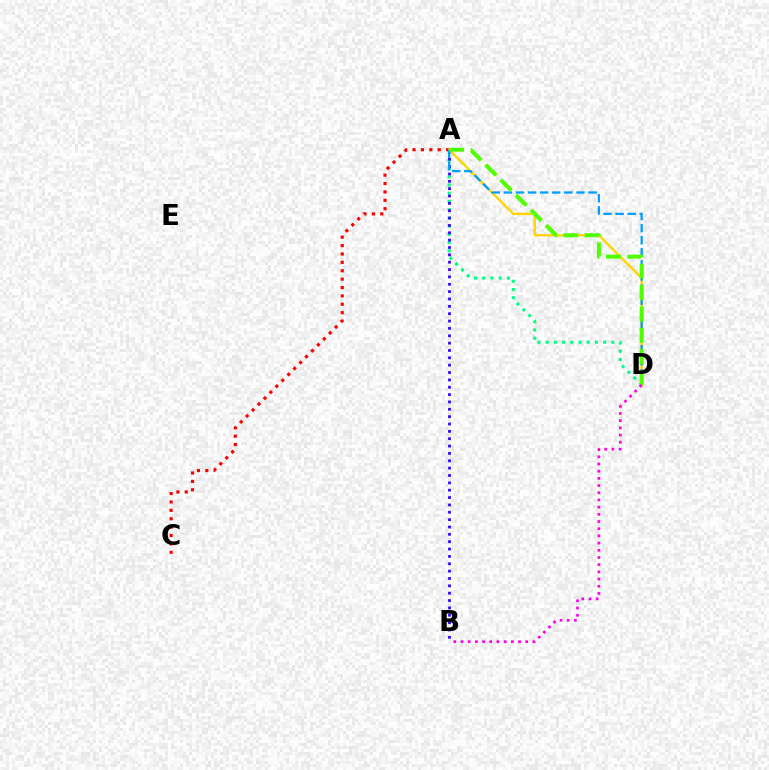{('A', 'D'): [{'color': '#00ff86', 'line_style': 'dotted', 'thickness': 2.23}, {'color': '#ffd500', 'line_style': 'solid', 'thickness': 1.7}, {'color': '#009eff', 'line_style': 'dashed', 'thickness': 1.64}, {'color': '#4fff00', 'line_style': 'dashed', 'thickness': 2.9}], ('A', 'B'): [{'color': '#3700ff', 'line_style': 'dotted', 'thickness': 2.0}], ('A', 'C'): [{'color': '#ff0000', 'line_style': 'dotted', 'thickness': 2.28}], ('B', 'D'): [{'color': '#ff00ed', 'line_style': 'dotted', 'thickness': 1.95}]}